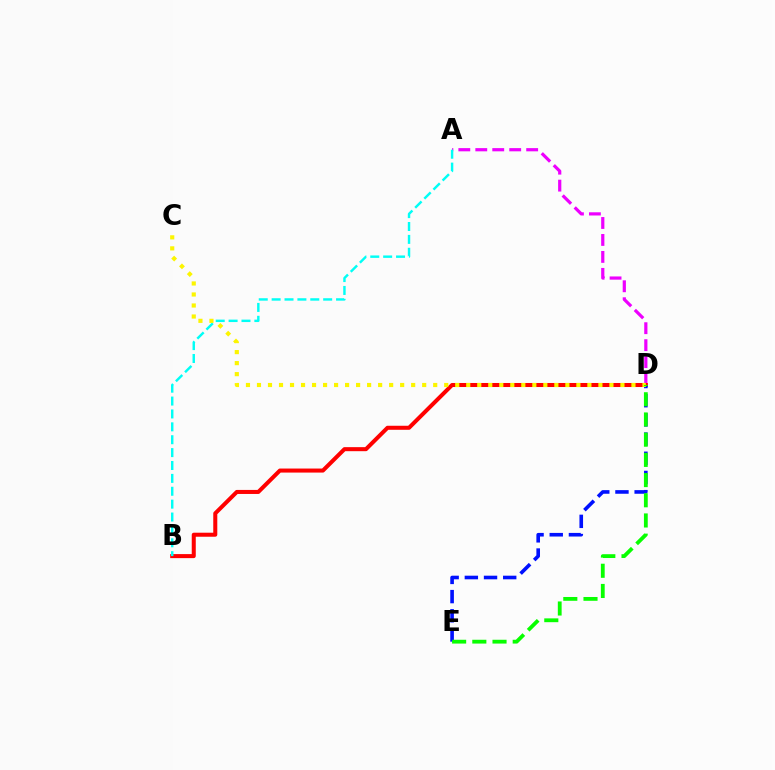{('A', 'D'): [{'color': '#ee00ff', 'line_style': 'dashed', 'thickness': 2.3}], ('B', 'D'): [{'color': '#ff0000', 'line_style': 'solid', 'thickness': 2.9}], ('A', 'B'): [{'color': '#00fff6', 'line_style': 'dashed', 'thickness': 1.75}], ('D', 'E'): [{'color': '#0010ff', 'line_style': 'dashed', 'thickness': 2.61}, {'color': '#08ff00', 'line_style': 'dashed', 'thickness': 2.74}], ('C', 'D'): [{'color': '#fcf500', 'line_style': 'dotted', 'thickness': 2.99}]}